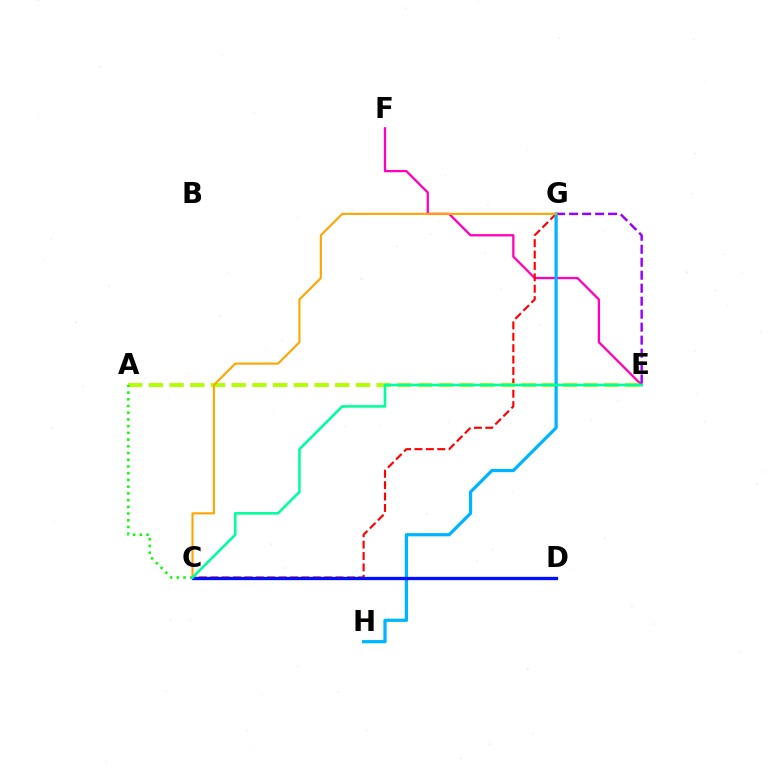{('E', 'F'): [{'color': '#ff00bd', 'line_style': 'solid', 'thickness': 1.65}], ('C', 'G'): [{'color': '#ff0000', 'line_style': 'dashed', 'thickness': 1.55}, {'color': '#ffa500', 'line_style': 'solid', 'thickness': 1.52}], ('E', 'G'): [{'color': '#9b00ff', 'line_style': 'dashed', 'thickness': 1.76}], ('A', 'E'): [{'color': '#b3ff00', 'line_style': 'dashed', 'thickness': 2.81}], ('A', 'C'): [{'color': '#08ff00', 'line_style': 'dotted', 'thickness': 1.83}], ('G', 'H'): [{'color': '#00b5ff', 'line_style': 'solid', 'thickness': 2.32}], ('C', 'D'): [{'color': '#0010ff', 'line_style': 'solid', 'thickness': 2.38}], ('C', 'E'): [{'color': '#00ff9d', 'line_style': 'solid', 'thickness': 1.86}]}